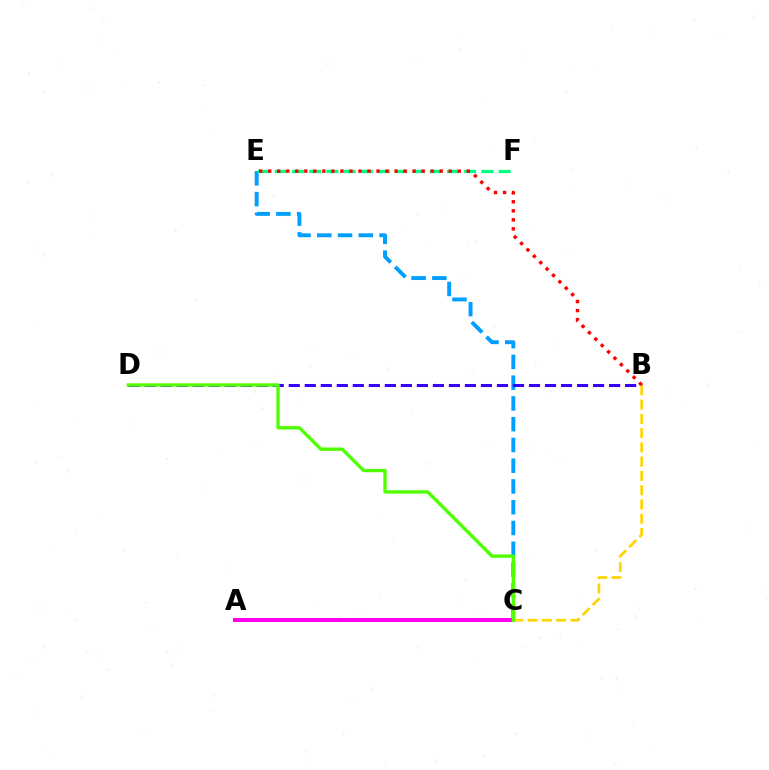{('C', 'E'): [{'color': '#009eff', 'line_style': 'dashed', 'thickness': 2.82}], ('E', 'F'): [{'color': '#00ff86', 'line_style': 'dashed', 'thickness': 2.34}], ('B', 'D'): [{'color': '#3700ff', 'line_style': 'dashed', 'thickness': 2.18}], ('A', 'C'): [{'color': '#ff00ed', 'line_style': 'solid', 'thickness': 2.88}], ('B', 'E'): [{'color': '#ff0000', 'line_style': 'dotted', 'thickness': 2.45}], ('B', 'C'): [{'color': '#ffd500', 'line_style': 'dashed', 'thickness': 1.94}], ('C', 'D'): [{'color': '#4fff00', 'line_style': 'solid', 'thickness': 2.4}]}